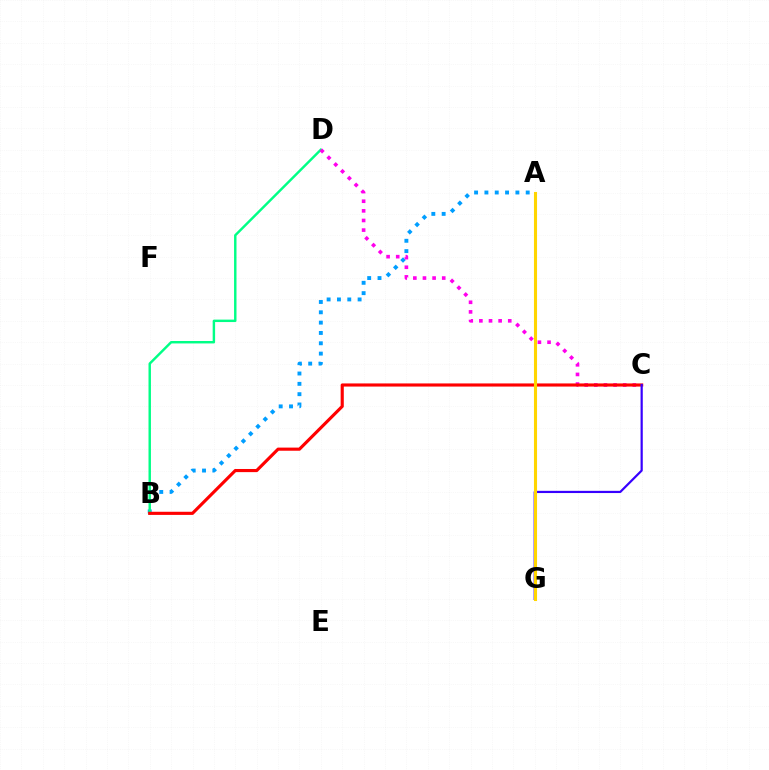{('A', 'B'): [{'color': '#009eff', 'line_style': 'dotted', 'thickness': 2.81}], ('A', 'G'): [{'color': '#4fff00', 'line_style': 'dotted', 'thickness': 2.05}, {'color': '#ffd500', 'line_style': 'solid', 'thickness': 2.23}], ('B', 'D'): [{'color': '#00ff86', 'line_style': 'solid', 'thickness': 1.75}], ('C', 'D'): [{'color': '#ff00ed', 'line_style': 'dotted', 'thickness': 2.62}], ('B', 'C'): [{'color': '#ff0000', 'line_style': 'solid', 'thickness': 2.26}], ('C', 'G'): [{'color': '#3700ff', 'line_style': 'solid', 'thickness': 1.59}]}